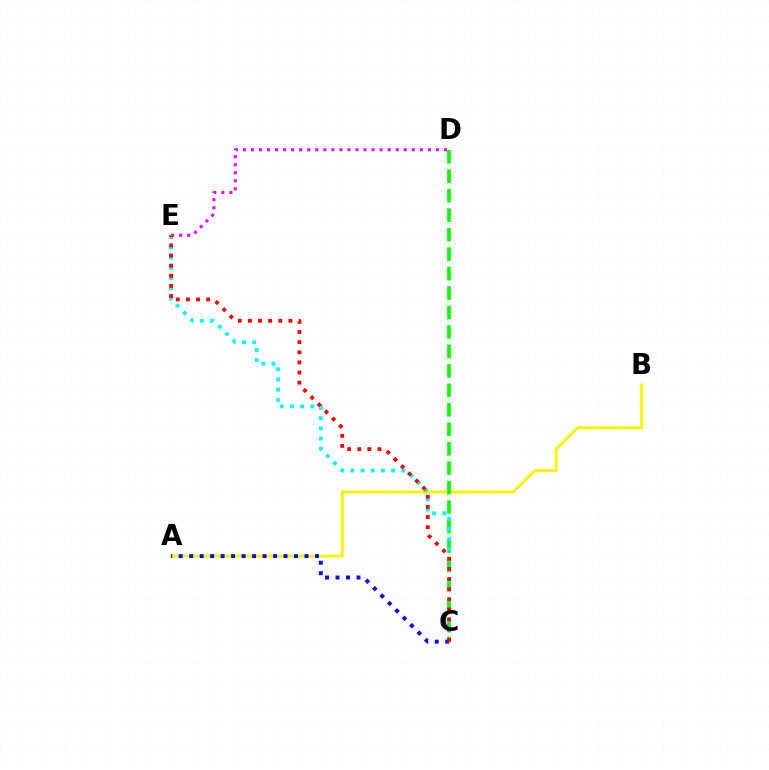{('D', 'E'): [{'color': '#ee00ff', 'line_style': 'dotted', 'thickness': 2.19}], ('A', 'B'): [{'color': '#fcf500', 'line_style': 'solid', 'thickness': 2.18}], ('C', 'D'): [{'color': '#08ff00', 'line_style': 'dashed', 'thickness': 2.64}], ('C', 'E'): [{'color': '#00fff6', 'line_style': 'dotted', 'thickness': 2.77}, {'color': '#ff0000', 'line_style': 'dotted', 'thickness': 2.75}], ('A', 'C'): [{'color': '#0010ff', 'line_style': 'dotted', 'thickness': 2.85}]}